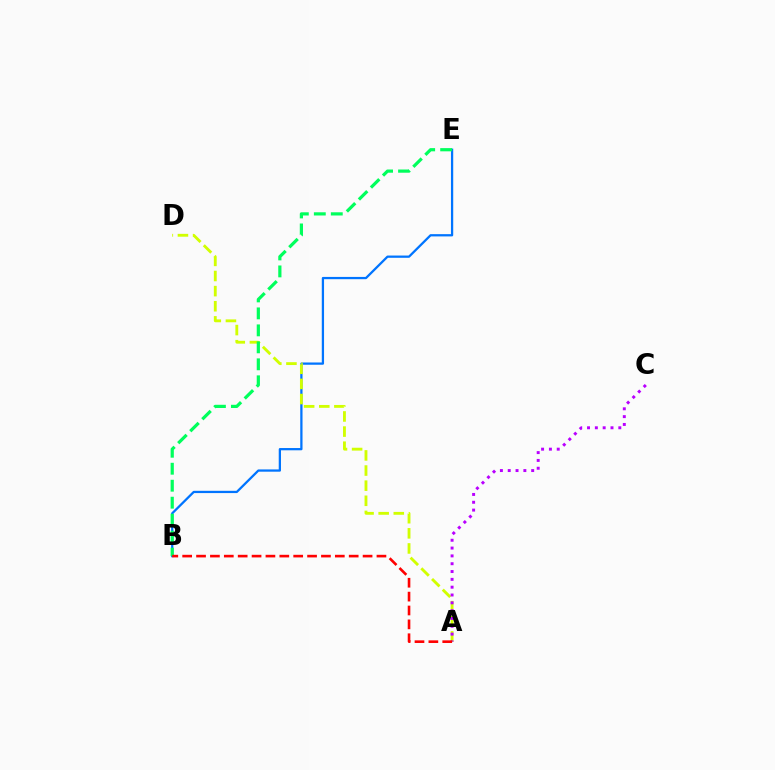{('B', 'E'): [{'color': '#0074ff', 'line_style': 'solid', 'thickness': 1.63}, {'color': '#00ff5c', 'line_style': 'dashed', 'thickness': 2.31}], ('A', 'D'): [{'color': '#d1ff00', 'line_style': 'dashed', 'thickness': 2.05}], ('A', 'C'): [{'color': '#b900ff', 'line_style': 'dotted', 'thickness': 2.13}], ('A', 'B'): [{'color': '#ff0000', 'line_style': 'dashed', 'thickness': 1.89}]}